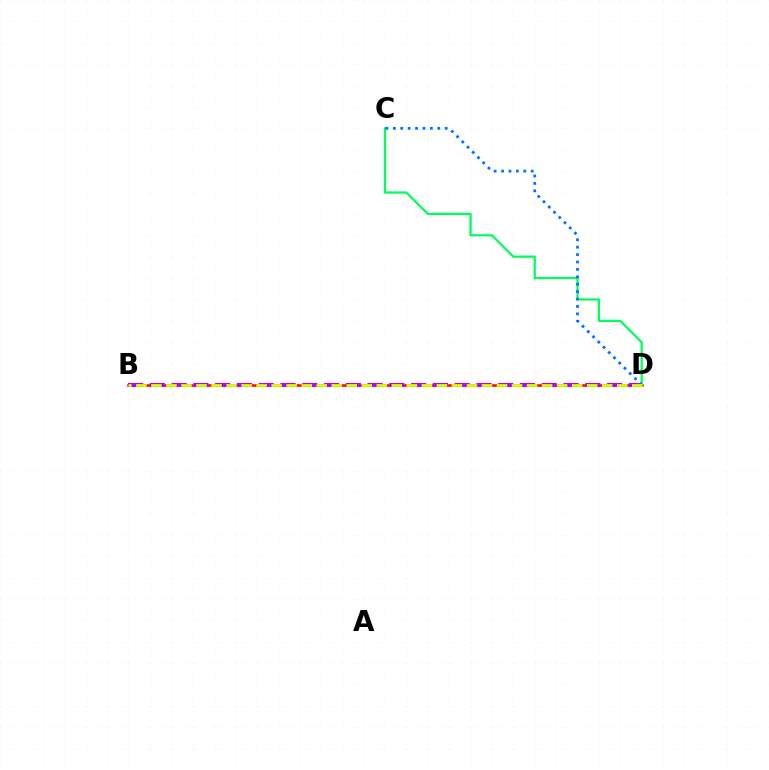{('B', 'D'): [{'color': '#ff0000', 'line_style': 'solid', 'thickness': 1.81}, {'color': '#b900ff', 'line_style': 'dashed', 'thickness': 2.96}, {'color': '#d1ff00', 'line_style': 'dashed', 'thickness': 2.04}], ('C', 'D'): [{'color': '#00ff5c', 'line_style': 'solid', 'thickness': 1.63}, {'color': '#0074ff', 'line_style': 'dotted', 'thickness': 2.01}]}